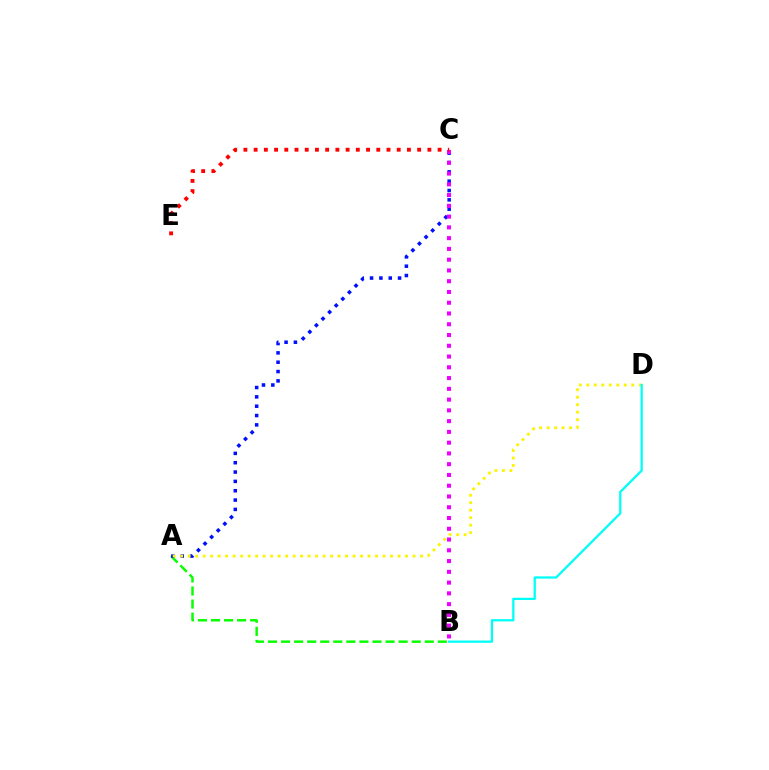{('A', 'B'): [{'color': '#08ff00', 'line_style': 'dashed', 'thickness': 1.77}], ('A', 'C'): [{'color': '#0010ff', 'line_style': 'dotted', 'thickness': 2.54}], ('B', 'C'): [{'color': '#ee00ff', 'line_style': 'dotted', 'thickness': 2.92}], ('A', 'D'): [{'color': '#fcf500', 'line_style': 'dotted', 'thickness': 2.04}], ('C', 'E'): [{'color': '#ff0000', 'line_style': 'dotted', 'thickness': 2.78}], ('B', 'D'): [{'color': '#00fff6', 'line_style': 'solid', 'thickness': 1.64}]}